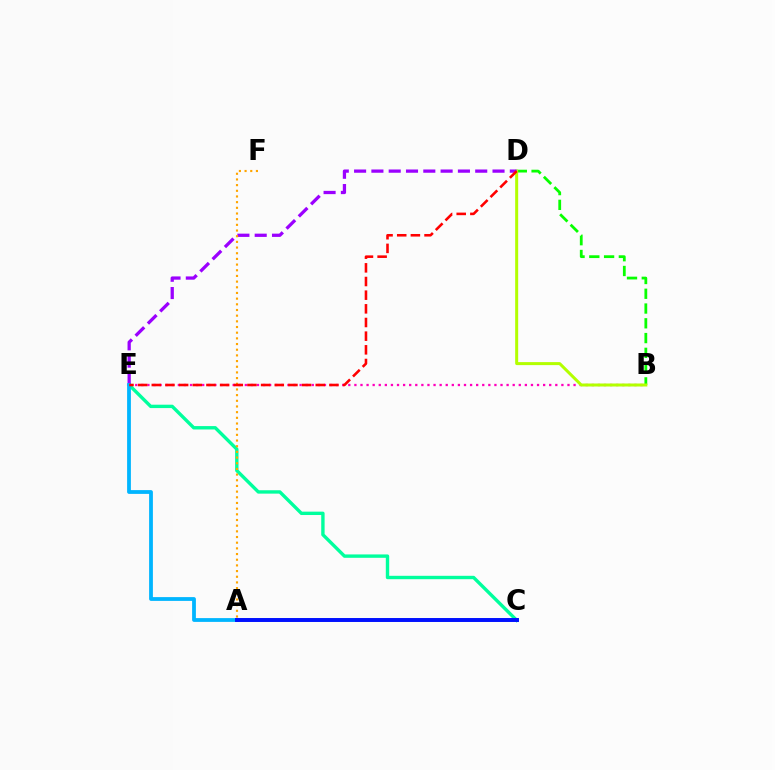{('B', 'D'): [{'color': '#08ff00', 'line_style': 'dashed', 'thickness': 2.01}, {'color': '#b3ff00', 'line_style': 'solid', 'thickness': 2.16}], ('C', 'E'): [{'color': '#00ff9d', 'line_style': 'solid', 'thickness': 2.43}], ('B', 'E'): [{'color': '#ff00bd', 'line_style': 'dotted', 'thickness': 1.65}], ('D', 'E'): [{'color': '#9b00ff', 'line_style': 'dashed', 'thickness': 2.35}, {'color': '#ff0000', 'line_style': 'dashed', 'thickness': 1.86}], ('A', 'E'): [{'color': '#00b5ff', 'line_style': 'solid', 'thickness': 2.73}], ('A', 'C'): [{'color': '#0010ff', 'line_style': 'solid', 'thickness': 2.84}], ('A', 'F'): [{'color': '#ffa500', 'line_style': 'dotted', 'thickness': 1.54}]}